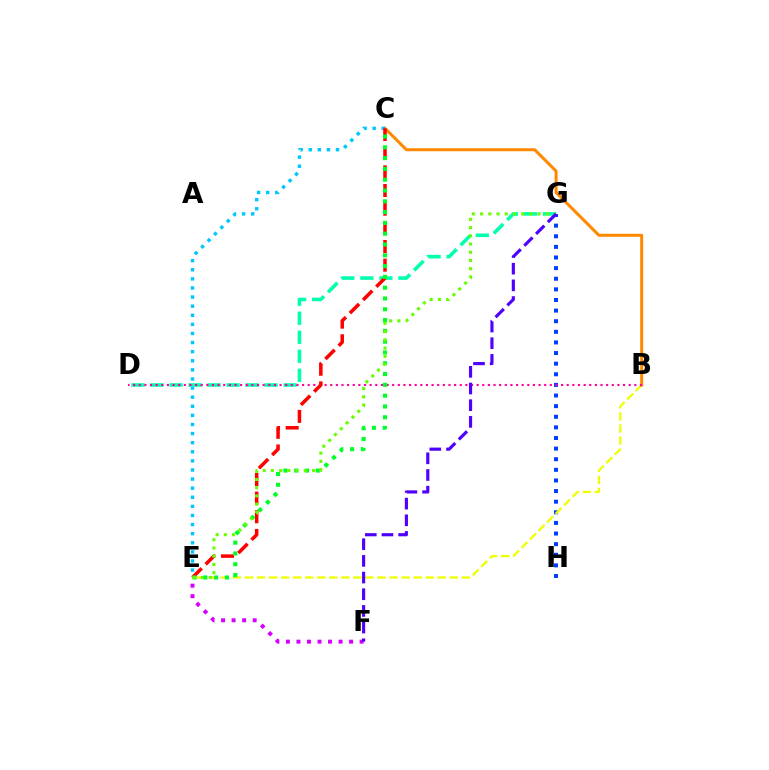{('G', 'H'): [{'color': '#003fff', 'line_style': 'dotted', 'thickness': 2.88}], ('B', 'E'): [{'color': '#eeff00', 'line_style': 'dashed', 'thickness': 1.64}], ('B', 'C'): [{'color': '#ff8800', 'line_style': 'solid', 'thickness': 2.16}], ('C', 'E'): [{'color': '#00c7ff', 'line_style': 'dotted', 'thickness': 2.47}, {'color': '#ff0000', 'line_style': 'dashed', 'thickness': 2.54}, {'color': '#00ff27', 'line_style': 'dotted', 'thickness': 2.93}], ('D', 'G'): [{'color': '#00ffaf', 'line_style': 'dashed', 'thickness': 2.58}], ('B', 'D'): [{'color': '#ff00a0', 'line_style': 'dotted', 'thickness': 1.53}], ('E', 'F'): [{'color': '#d600ff', 'line_style': 'dotted', 'thickness': 2.86}], ('E', 'G'): [{'color': '#66ff00', 'line_style': 'dotted', 'thickness': 2.24}], ('F', 'G'): [{'color': '#4f00ff', 'line_style': 'dashed', 'thickness': 2.27}]}